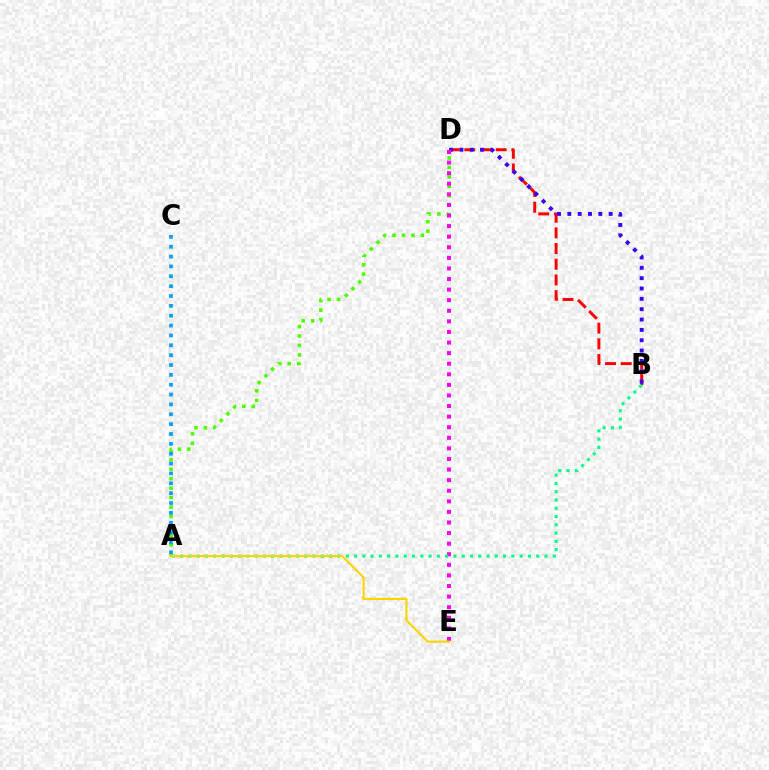{('B', 'D'): [{'color': '#ff0000', 'line_style': 'dashed', 'thickness': 2.13}, {'color': '#3700ff', 'line_style': 'dotted', 'thickness': 2.81}], ('A', 'D'): [{'color': '#4fff00', 'line_style': 'dotted', 'thickness': 2.57}], ('A', 'C'): [{'color': '#009eff', 'line_style': 'dotted', 'thickness': 2.68}], ('D', 'E'): [{'color': '#ff00ed', 'line_style': 'dotted', 'thickness': 2.88}], ('A', 'B'): [{'color': '#00ff86', 'line_style': 'dotted', 'thickness': 2.25}], ('A', 'E'): [{'color': '#ffd500', 'line_style': 'solid', 'thickness': 1.56}]}